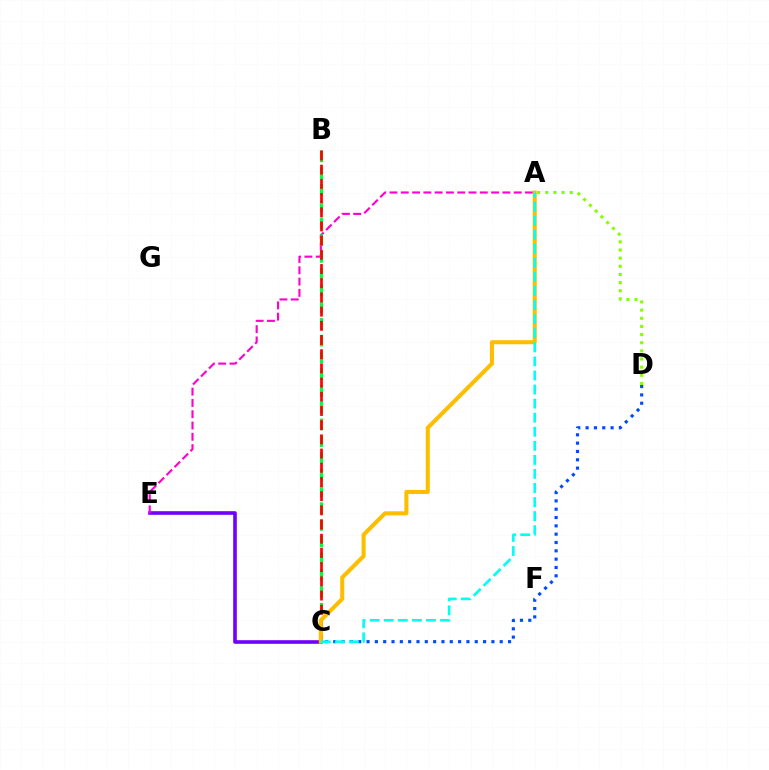{('C', 'E'): [{'color': '#7200ff', 'line_style': 'solid', 'thickness': 2.6}], ('C', 'D'): [{'color': '#004bff', 'line_style': 'dotted', 'thickness': 2.26}], ('A', 'E'): [{'color': '#ff00cf', 'line_style': 'dashed', 'thickness': 1.53}], ('B', 'C'): [{'color': '#00ff39', 'line_style': 'dashed', 'thickness': 2.28}, {'color': '#ff0000', 'line_style': 'dashed', 'thickness': 1.93}], ('A', 'C'): [{'color': '#ffbd00', 'line_style': 'solid', 'thickness': 2.93}, {'color': '#00fff6', 'line_style': 'dashed', 'thickness': 1.91}], ('A', 'D'): [{'color': '#84ff00', 'line_style': 'dotted', 'thickness': 2.21}]}